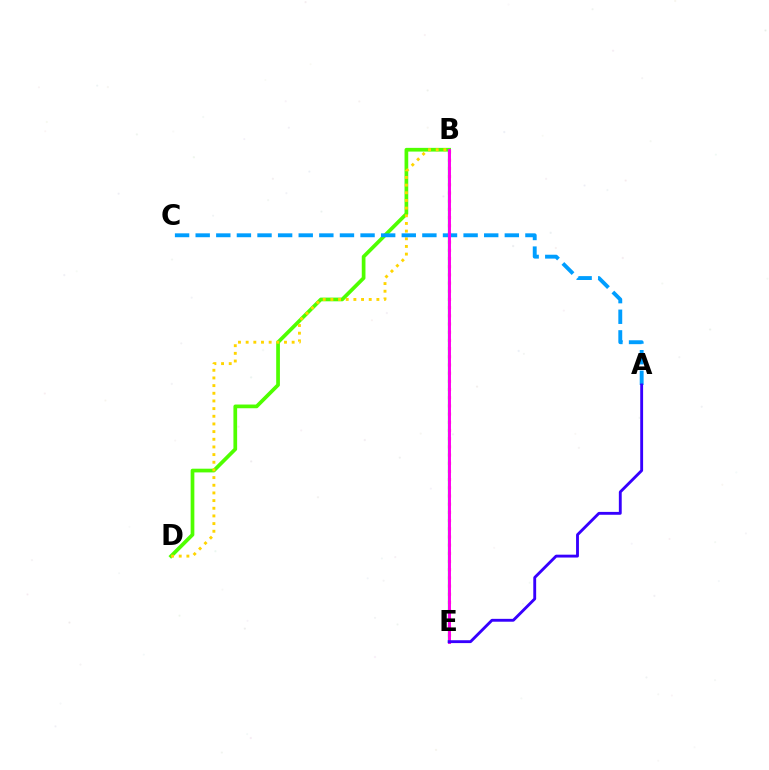{('B', 'E'): [{'color': '#ff0000', 'line_style': 'dotted', 'thickness': 2.23}, {'color': '#00ff86', 'line_style': 'solid', 'thickness': 1.64}, {'color': '#ff00ed', 'line_style': 'solid', 'thickness': 2.13}], ('B', 'D'): [{'color': '#4fff00', 'line_style': 'solid', 'thickness': 2.67}, {'color': '#ffd500', 'line_style': 'dotted', 'thickness': 2.08}], ('A', 'C'): [{'color': '#009eff', 'line_style': 'dashed', 'thickness': 2.8}], ('A', 'E'): [{'color': '#3700ff', 'line_style': 'solid', 'thickness': 2.06}]}